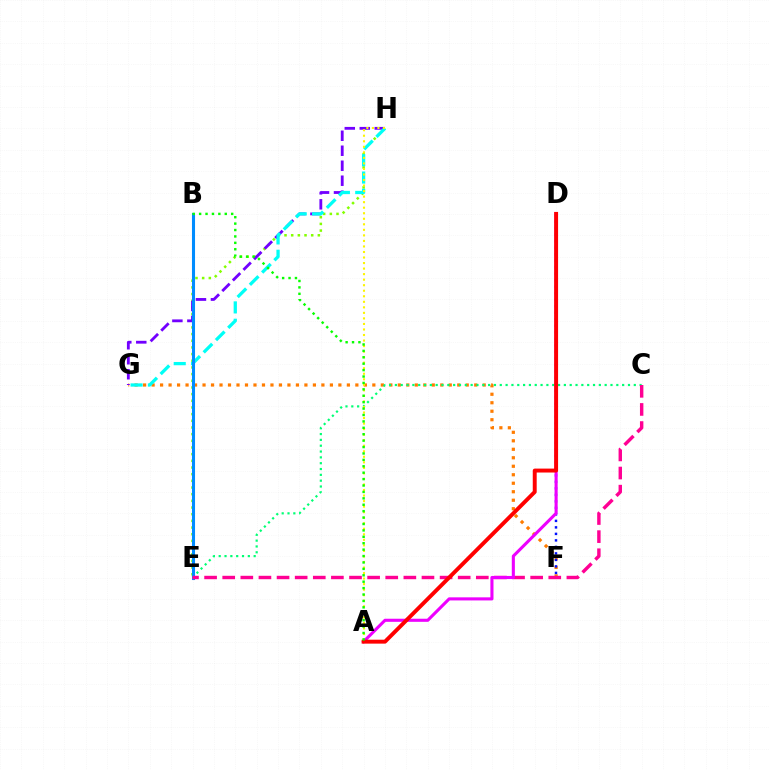{('E', 'H'): [{'color': '#84ff00', 'line_style': 'dotted', 'thickness': 1.81}], ('F', 'G'): [{'color': '#ff7c00', 'line_style': 'dotted', 'thickness': 2.31}], ('G', 'H'): [{'color': '#7200ff', 'line_style': 'dashed', 'thickness': 2.04}, {'color': '#00fff6', 'line_style': 'dashed', 'thickness': 2.36}], ('D', 'F'): [{'color': '#0010ff', 'line_style': 'dotted', 'thickness': 1.77}], ('C', 'E'): [{'color': '#00ff74', 'line_style': 'dotted', 'thickness': 1.58}, {'color': '#ff0094', 'line_style': 'dashed', 'thickness': 2.46}], ('A', 'H'): [{'color': '#fcf500', 'line_style': 'dotted', 'thickness': 1.5}], ('B', 'E'): [{'color': '#008cff', 'line_style': 'solid', 'thickness': 2.21}], ('A', 'D'): [{'color': '#ee00ff', 'line_style': 'solid', 'thickness': 2.22}, {'color': '#ff0000', 'line_style': 'solid', 'thickness': 2.83}], ('A', 'B'): [{'color': '#08ff00', 'line_style': 'dotted', 'thickness': 1.74}]}